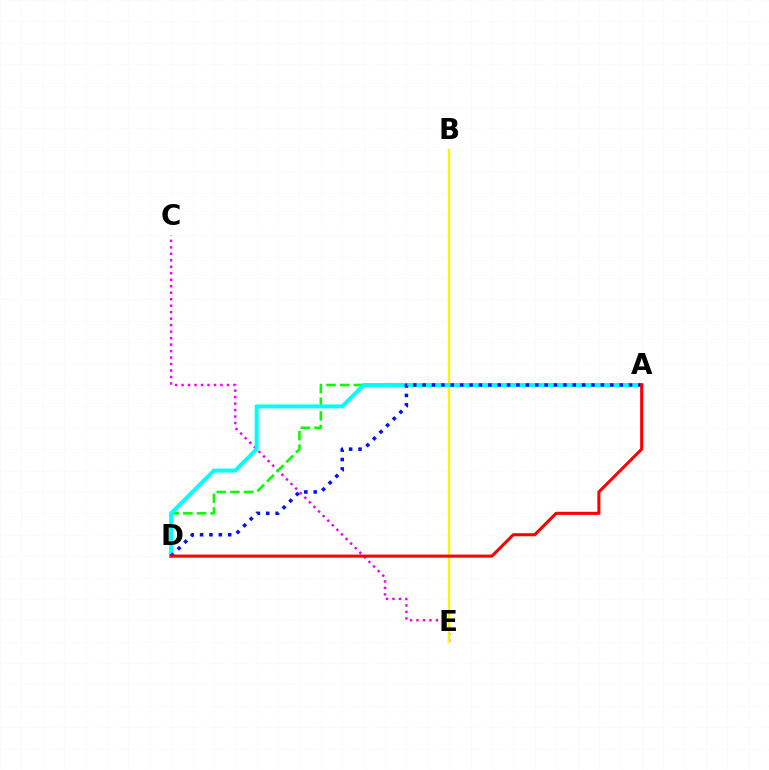{('C', 'E'): [{'color': '#ee00ff', 'line_style': 'dotted', 'thickness': 1.76}], ('A', 'D'): [{'color': '#08ff00', 'line_style': 'dashed', 'thickness': 1.86}, {'color': '#00fff6', 'line_style': 'solid', 'thickness': 2.85}, {'color': '#0010ff', 'line_style': 'dotted', 'thickness': 2.55}, {'color': '#ff0000', 'line_style': 'solid', 'thickness': 2.21}], ('B', 'E'): [{'color': '#fcf500', 'line_style': 'solid', 'thickness': 1.68}]}